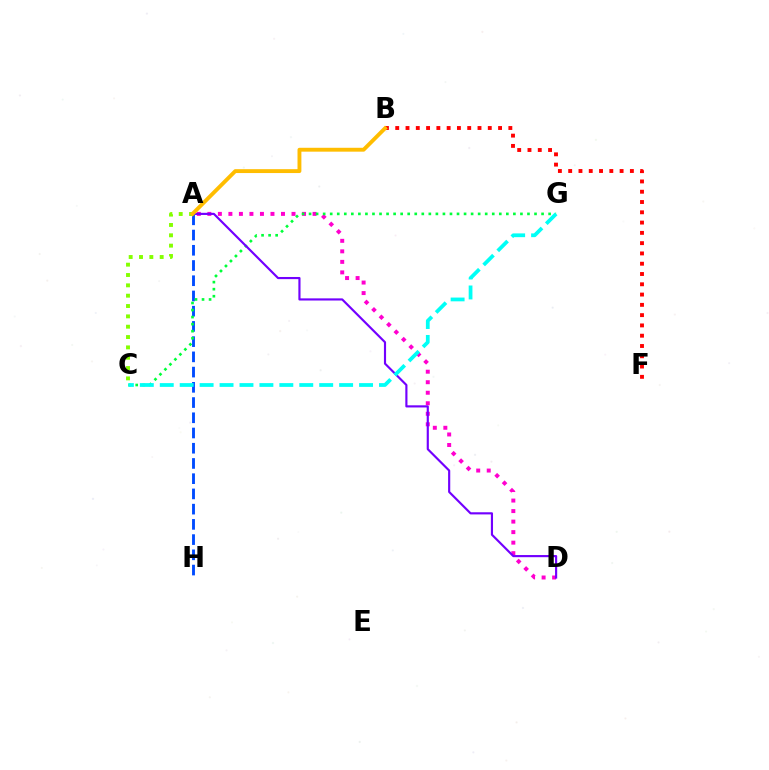{('A', 'D'): [{'color': '#ff00cf', 'line_style': 'dotted', 'thickness': 2.86}, {'color': '#7200ff', 'line_style': 'solid', 'thickness': 1.55}], ('A', 'H'): [{'color': '#004bff', 'line_style': 'dashed', 'thickness': 2.07}], ('C', 'G'): [{'color': '#00ff39', 'line_style': 'dotted', 'thickness': 1.91}, {'color': '#00fff6', 'line_style': 'dashed', 'thickness': 2.71}], ('B', 'F'): [{'color': '#ff0000', 'line_style': 'dotted', 'thickness': 2.79}], ('A', 'C'): [{'color': '#84ff00', 'line_style': 'dotted', 'thickness': 2.81}], ('A', 'B'): [{'color': '#ffbd00', 'line_style': 'solid', 'thickness': 2.79}]}